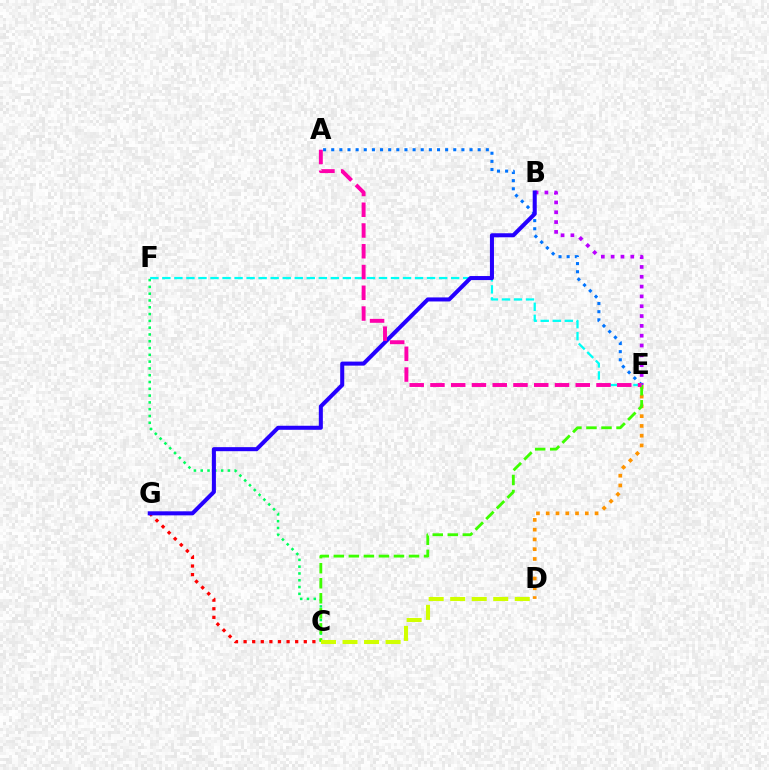{('D', 'E'): [{'color': '#ff9400', 'line_style': 'dotted', 'thickness': 2.65}], ('C', 'G'): [{'color': '#ff0000', 'line_style': 'dotted', 'thickness': 2.34}], ('B', 'E'): [{'color': '#b900ff', 'line_style': 'dotted', 'thickness': 2.67}], ('C', 'F'): [{'color': '#00ff5c', 'line_style': 'dotted', 'thickness': 1.85}], ('A', 'E'): [{'color': '#0074ff', 'line_style': 'dotted', 'thickness': 2.21}, {'color': '#ff00ac', 'line_style': 'dashed', 'thickness': 2.82}], ('C', 'E'): [{'color': '#3dff00', 'line_style': 'dashed', 'thickness': 2.04}], ('E', 'F'): [{'color': '#00fff6', 'line_style': 'dashed', 'thickness': 1.63}], ('B', 'G'): [{'color': '#2500ff', 'line_style': 'solid', 'thickness': 2.91}], ('C', 'D'): [{'color': '#d1ff00', 'line_style': 'dashed', 'thickness': 2.92}]}